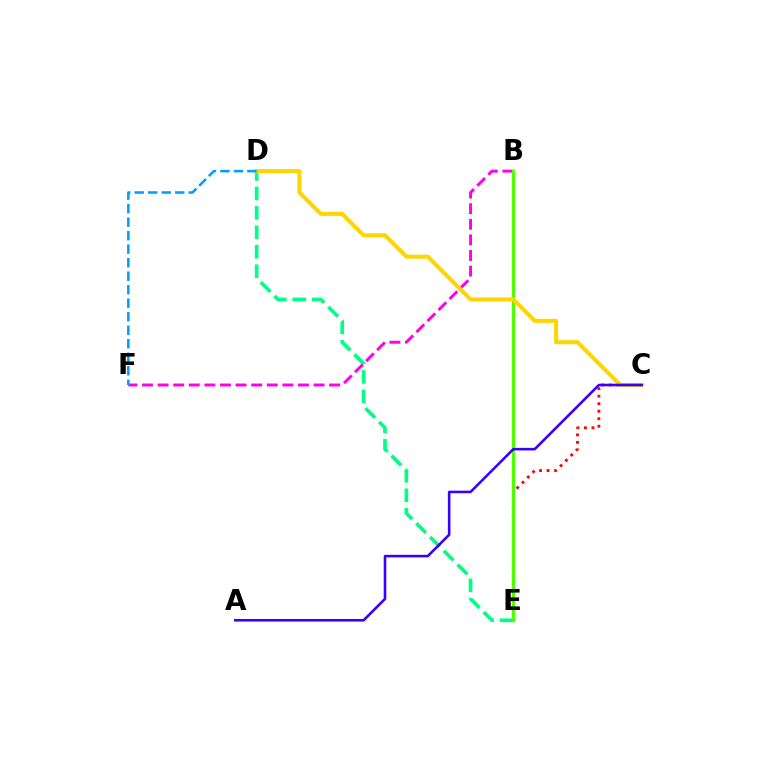{('D', 'E'): [{'color': '#00ff86', 'line_style': 'dashed', 'thickness': 2.64}], ('C', 'E'): [{'color': '#ff0000', 'line_style': 'dotted', 'thickness': 2.04}], ('B', 'F'): [{'color': '#ff00ed', 'line_style': 'dashed', 'thickness': 2.12}], ('B', 'E'): [{'color': '#4fff00', 'line_style': 'solid', 'thickness': 2.38}], ('C', 'D'): [{'color': '#ffd500', 'line_style': 'solid', 'thickness': 2.91}], ('D', 'F'): [{'color': '#009eff', 'line_style': 'dashed', 'thickness': 1.84}], ('A', 'C'): [{'color': '#3700ff', 'line_style': 'solid', 'thickness': 1.86}]}